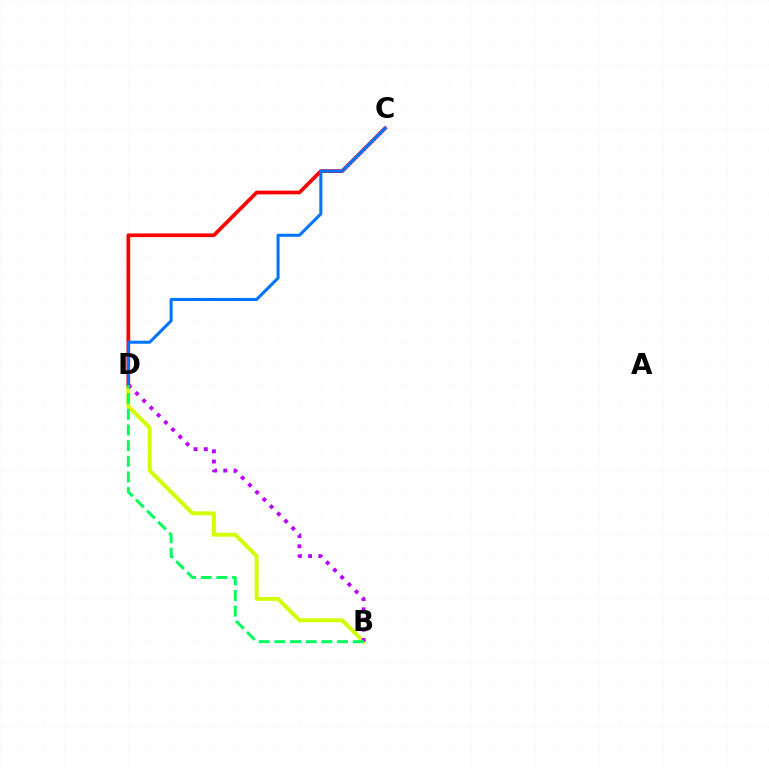{('B', 'D'): [{'color': '#d1ff00', 'line_style': 'solid', 'thickness': 2.83}, {'color': '#b900ff', 'line_style': 'dotted', 'thickness': 2.77}, {'color': '#00ff5c', 'line_style': 'dashed', 'thickness': 2.13}], ('C', 'D'): [{'color': '#ff0000', 'line_style': 'solid', 'thickness': 2.66}, {'color': '#0074ff', 'line_style': 'solid', 'thickness': 2.18}]}